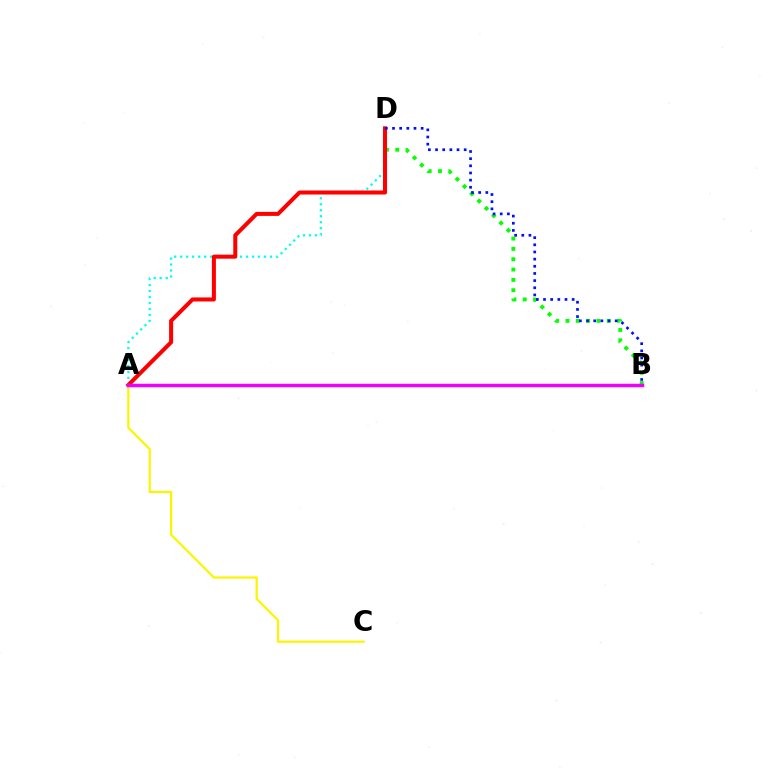{('B', 'D'): [{'color': '#08ff00', 'line_style': 'dotted', 'thickness': 2.8}, {'color': '#0010ff', 'line_style': 'dotted', 'thickness': 1.94}], ('A', 'D'): [{'color': '#00fff6', 'line_style': 'dotted', 'thickness': 1.63}, {'color': '#ff0000', 'line_style': 'solid', 'thickness': 2.9}], ('A', 'C'): [{'color': '#fcf500', 'line_style': 'solid', 'thickness': 1.59}], ('A', 'B'): [{'color': '#ee00ff', 'line_style': 'solid', 'thickness': 2.51}]}